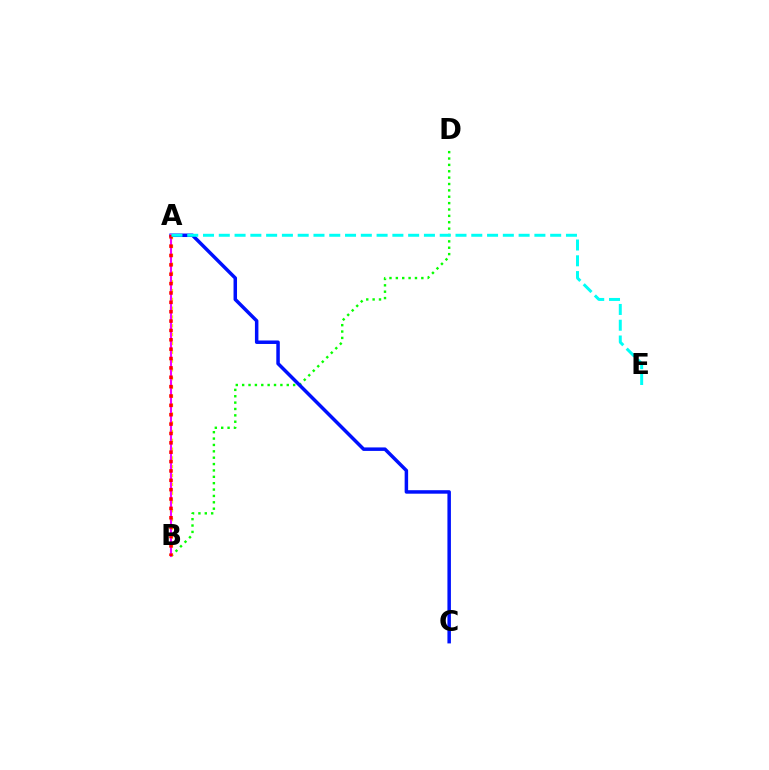{('B', 'D'): [{'color': '#08ff00', 'line_style': 'dotted', 'thickness': 1.73}], ('A', 'B'): [{'color': '#fcf500', 'line_style': 'dotted', 'thickness': 2.39}, {'color': '#ee00ff', 'line_style': 'solid', 'thickness': 1.52}, {'color': '#ff0000', 'line_style': 'dotted', 'thickness': 2.54}], ('A', 'C'): [{'color': '#0010ff', 'line_style': 'solid', 'thickness': 2.51}], ('A', 'E'): [{'color': '#00fff6', 'line_style': 'dashed', 'thickness': 2.14}]}